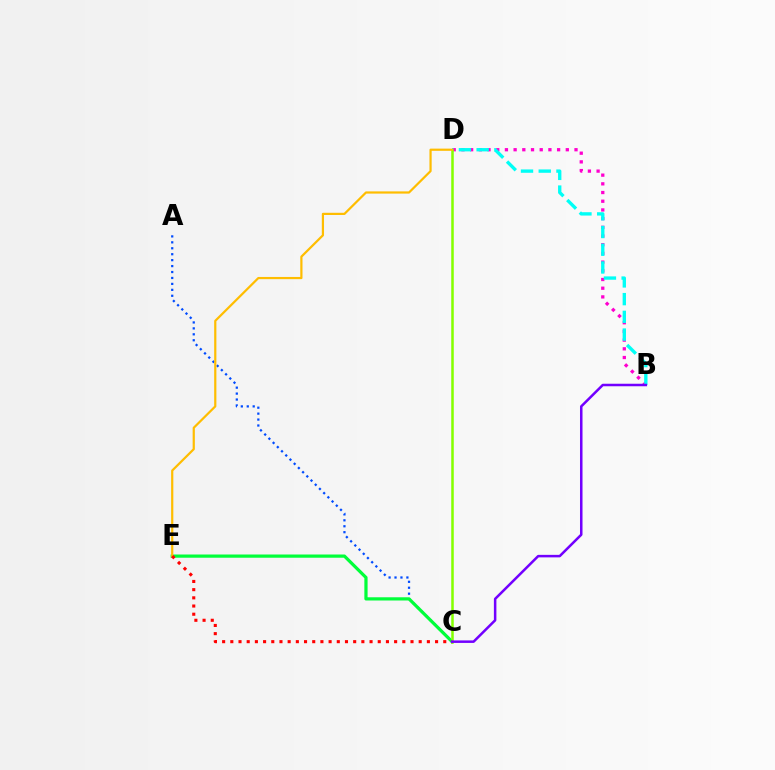{('A', 'C'): [{'color': '#004bff', 'line_style': 'dotted', 'thickness': 1.61}], ('B', 'D'): [{'color': '#ff00cf', 'line_style': 'dotted', 'thickness': 2.36}, {'color': '#00fff6', 'line_style': 'dashed', 'thickness': 2.41}], ('C', 'E'): [{'color': '#00ff39', 'line_style': 'solid', 'thickness': 2.32}, {'color': '#ff0000', 'line_style': 'dotted', 'thickness': 2.23}], ('C', 'D'): [{'color': '#84ff00', 'line_style': 'solid', 'thickness': 1.82}], ('D', 'E'): [{'color': '#ffbd00', 'line_style': 'solid', 'thickness': 1.59}], ('B', 'C'): [{'color': '#7200ff', 'line_style': 'solid', 'thickness': 1.81}]}